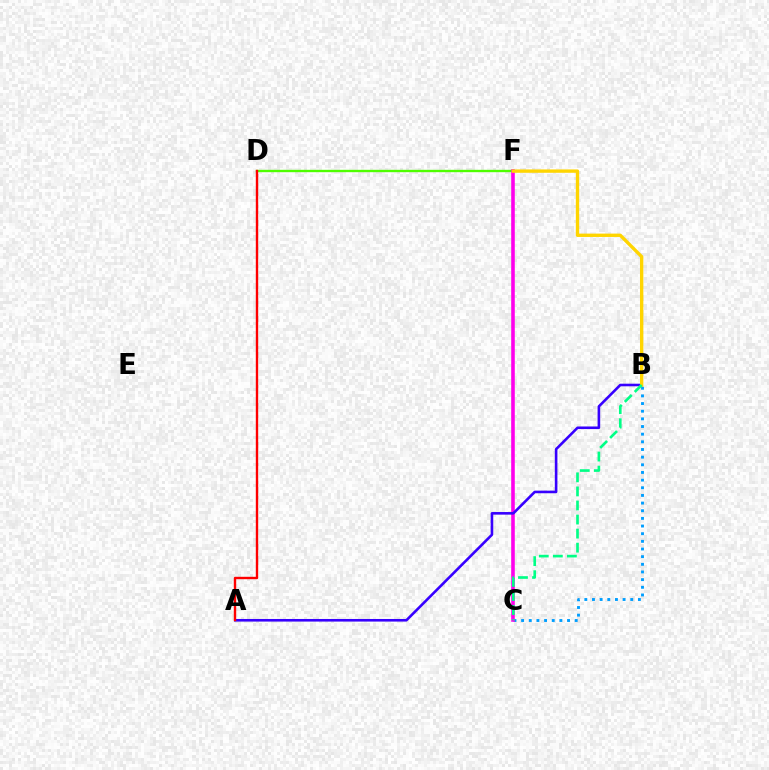{('B', 'C'): [{'color': '#009eff', 'line_style': 'dotted', 'thickness': 2.08}, {'color': '#00ff86', 'line_style': 'dashed', 'thickness': 1.91}], ('D', 'F'): [{'color': '#4fff00', 'line_style': 'solid', 'thickness': 1.7}], ('C', 'F'): [{'color': '#ff00ed', 'line_style': 'solid', 'thickness': 2.58}], ('A', 'B'): [{'color': '#3700ff', 'line_style': 'solid', 'thickness': 1.87}], ('B', 'F'): [{'color': '#ffd500', 'line_style': 'solid', 'thickness': 2.42}], ('A', 'D'): [{'color': '#ff0000', 'line_style': 'solid', 'thickness': 1.72}]}